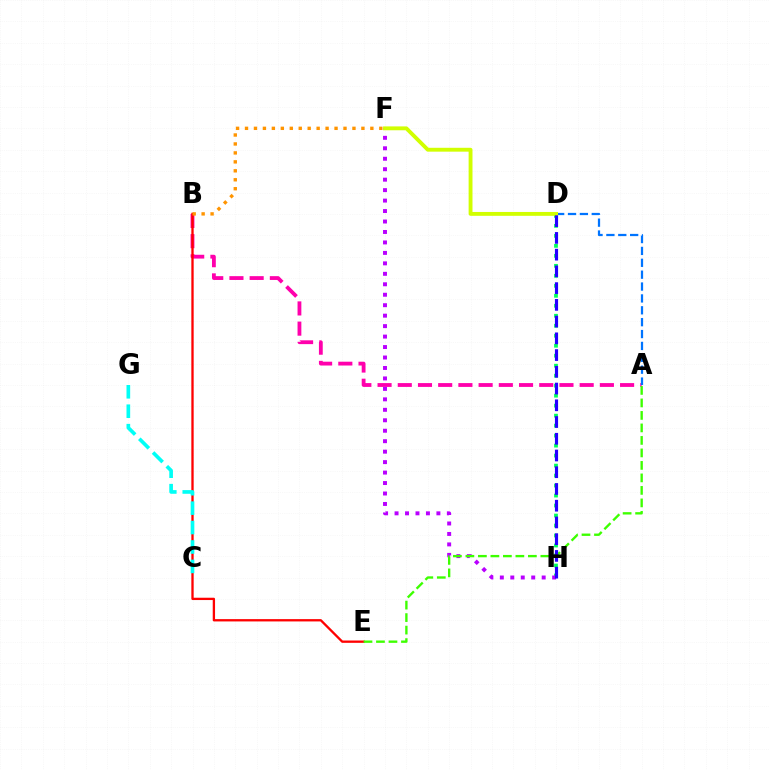{('A', 'B'): [{'color': '#ff00ac', 'line_style': 'dashed', 'thickness': 2.75}], ('D', 'H'): [{'color': '#00ff5c', 'line_style': 'dotted', 'thickness': 2.71}, {'color': '#2500ff', 'line_style': 'dashed', 'thickness': 2.27}], ('B', 'E'): [{'color': '#ff0000', 'line_style': 'solid', 'thickness': 1.67}], ('C', 'G'): [{'color': '#00fff6', 'line_style': 'dashed', 'thickness': 2.64}], ('F', 'H'): [{'color': '#b900ff', 'line_style': 'dotted', 'thickness': 2.84}], ('A', 'D'): [{'color': '#0074ff', 'line_style': 'dashed', 'thickness': 1.61}], ('D', 'F'): [{'color': '#d1ff00', 'line_style': 'solid', 'thickness': 2.78}], ('A', 'E'): [{'color': '#3dff00', 'line_style': 'dashed', 'thickness': 1.7}], ('B', 'F'): [{'color': '#ff9400', 'line_style': 'dotted', 'thickness': 2.43}]}